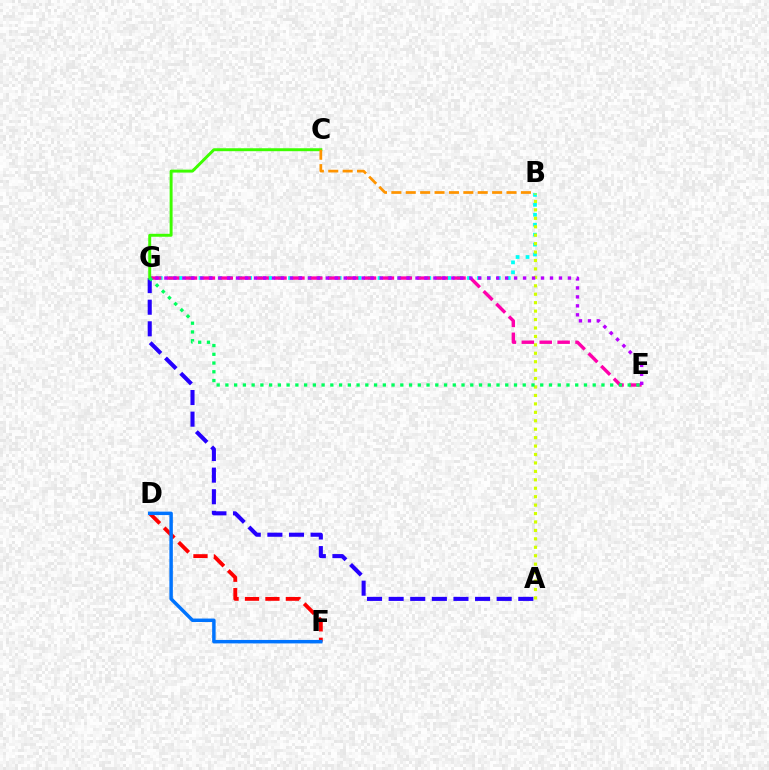{('B', 'G'): [{'color': '#00fff6', 'line_style': 'dotted', 'thickness': 2.7}], ('D', 'F'): [{'color': '#ff0000', 'line_style': 'dashed', 'thickness': 2.78}, {'color': '#0074ff', 'line_style': 'solid', 'thickness': 2.49}], ('A', 'B'): [{'color': '#d1ff00', 'line_style': 'dotted', 'thickness': 2.29}], ('E', 'G'): [{'color': '#ff00ac', 'line_style': 'dashed', 'thickness': 2.43}, {'color': '#b900ff', 'line_style': 'dotted', 'thickness': 2.44}, {'color': '#00ff5c', 'line_style': 'dotted', 'thickness': 2.38}], ('A', 'G'): [{'color': '#2500ff', 'line_style': 'dashed', 'thickness': 2.94}], ('C', 'G'): [{'color': '#3dff00', 'line_style': 'solid', 'thickness': 2.12}], ('B', 'C'): [{'color': '#ff9400', 'line_style': 'dashed', 'thickness': 1.96}]}